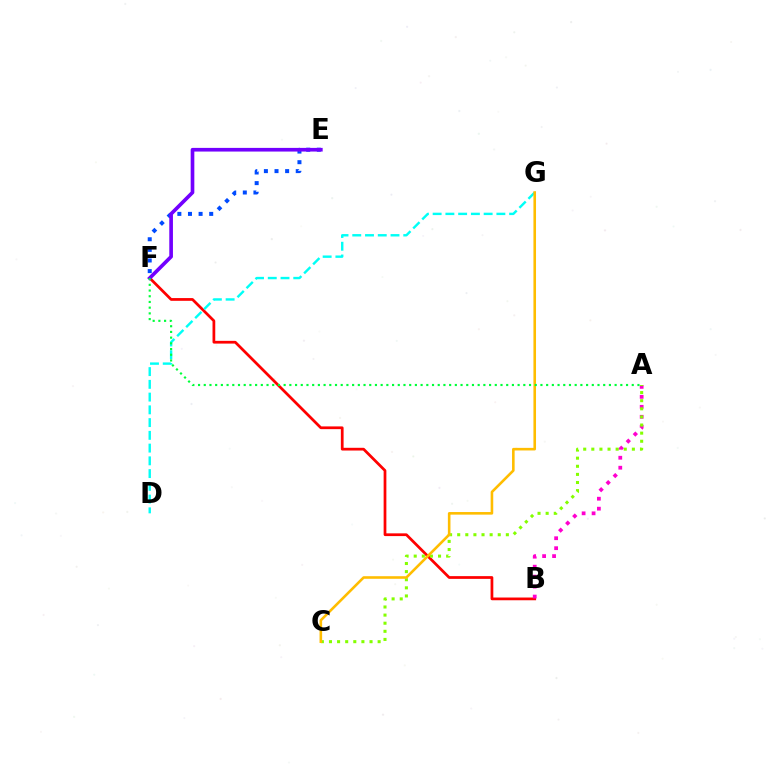{('B', 'F'): [{'color': '#ff0000', 'line_style': 'solid', 'thickness': 1.97}], ('E', 'F'): [{'color': '#004bff', 'line_style': 'dotted', 'thickness': 2.88}, {'color': '#7200ff', 'line_style': 'solid', 'thickness': 2.64}], ('D', 'G'): [{'color': '#00fff6', 'line_style': 'dashed', 'thickness': 1.73}], ('A', 'B'): [{'color': '#ff00cf', 'line_style': 'dotted', 'thickness': 2.71}], ('A', 'C'): [{'color': '#84ff00', 'line_style': 'dotted', 'thickness': 2.2}], ('C', 'G'): [{'color': '#ffbd00', 'line_style': 'solid', 'thickness': 1.87}], ('A', 'F'): [{'color': '#00ff39', 'line_style': 'dotted', 'thickness': 1.55}]}